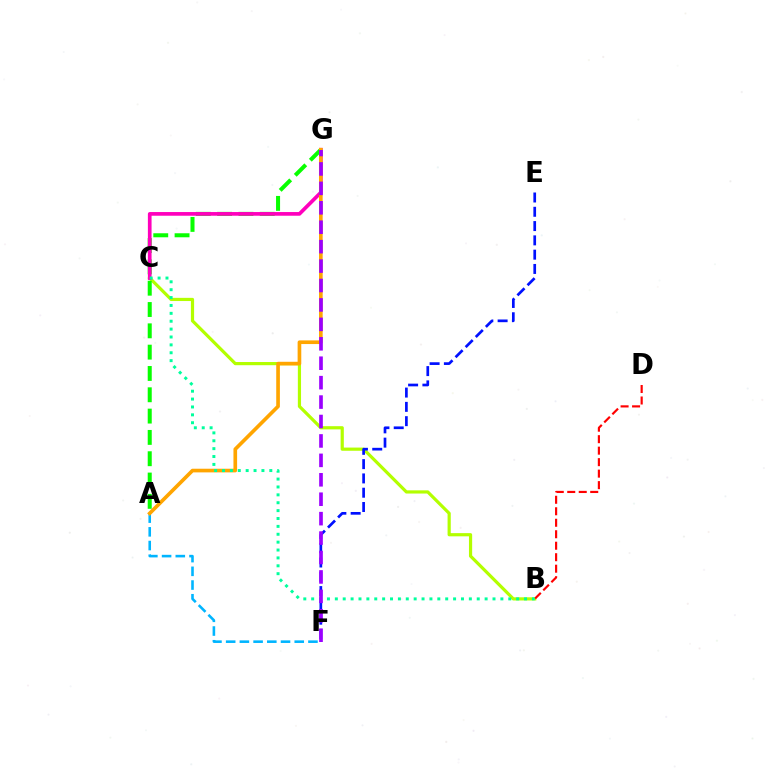{('B', 'C'): [{'color': '#b3ff00', 'line_style': 'solid', 'thickness': 2.3}, {'color': '#00ff9d', 'line_style': 'dotted', 'thickness': 2.14}], ('A', 'G'): [{'color': '#08ff00', 'line_style': 'dashed', 'thickness': 2.9}, {'color': '#ffa500', 'line_style': 'solid', 'thickness': 2.63}], ('C', 'G'): [{'color': '#ff00bd', 'line_style': 'solid', 'thickness': 2.66}], ('A', 'F'): [{'color': '#00b5ff', 'line_style': 'dashed', 'thickness': 1.86}], ('E', 'F'): [{'color': '#0010ff', 'line_style': 'dashed', 'thickness': 1.94}], ('B', 'D'): [{'color': '#ff0000', 'line_style': 'dashed', 'thickness': 1.56}], ('F', 'G'): [{'color': '#9b00ff', 'line_style': 'dashed', 'thickness': 2.64}]}